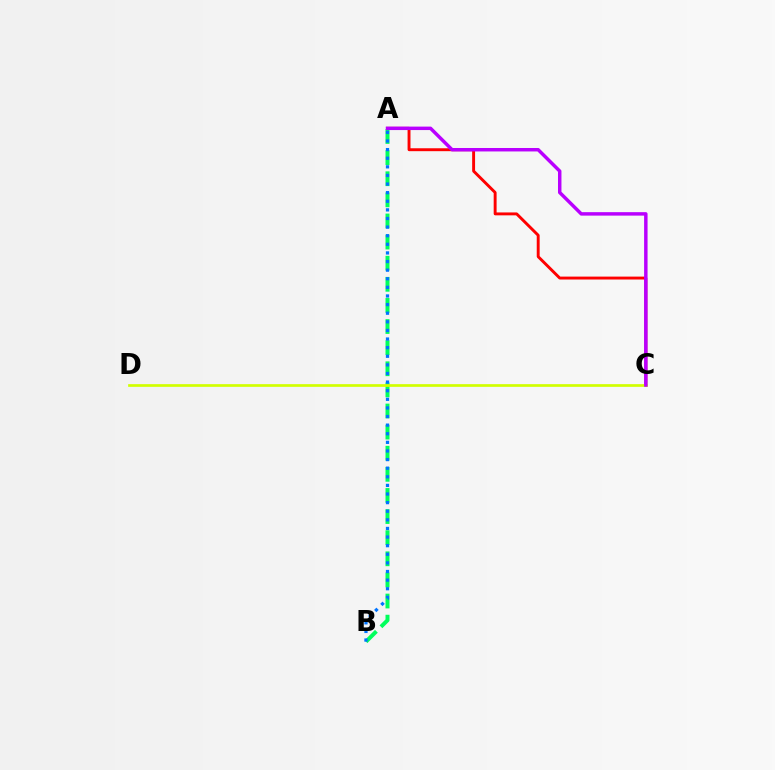{('A', 'C'): [{'color': '#ff0000', 'line_style': 'solid', 'thickness': 2.1}, {'color': '#b900ff', 'line_style': 'solid', 'thickness': 2.49}], ('A', 'B'): [{'color': '#00ff5c', 'line_style': 'dashed', 'thickness': 2.87}, {'color': '#0074ff', 'line_style': 'dotted', 'thickness': 2.34}], ('C', 'D'): [{'color': '#d1ff00', 'line_style': 'solid', 'thickness': 1.94}]}